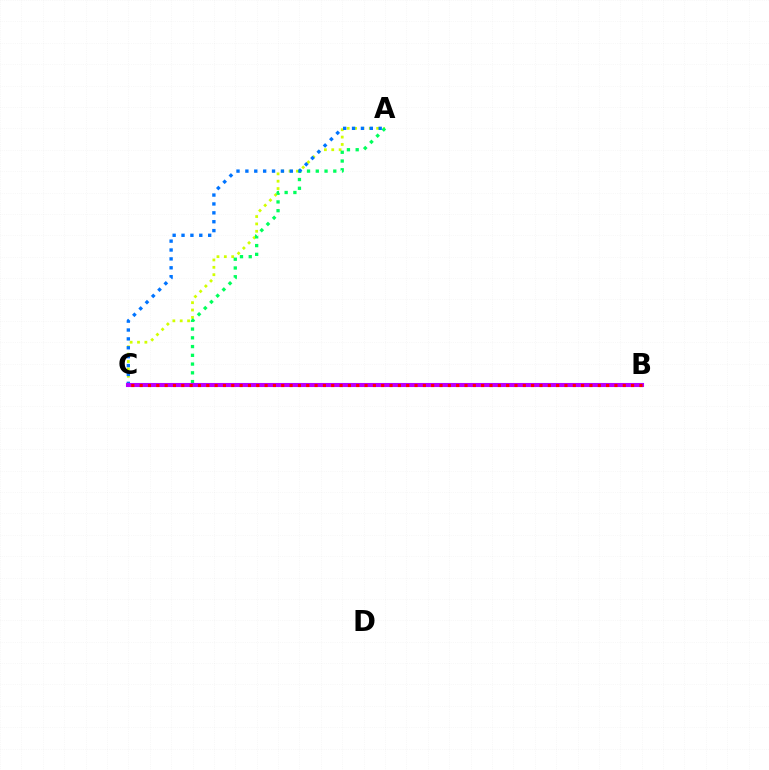{('A', 'C'): [{'color': '#d1ff00', 'line_style': 'dotted', 'thickness': 2.0}, {'color': '#00ff5c', 'line_style': 'dotted', 'thickness': 2.38}, {'color': '#0074ff', 'line_style': 'dotted', 'thickness': 2.41}], ('B', 'C'): [{'color': '#b900ff', 'line_style': 'solid', 'thickness': 2.94}, {'color': '#ff0000', 'line_style': 'dotted', 'thickness': 2.26}]}